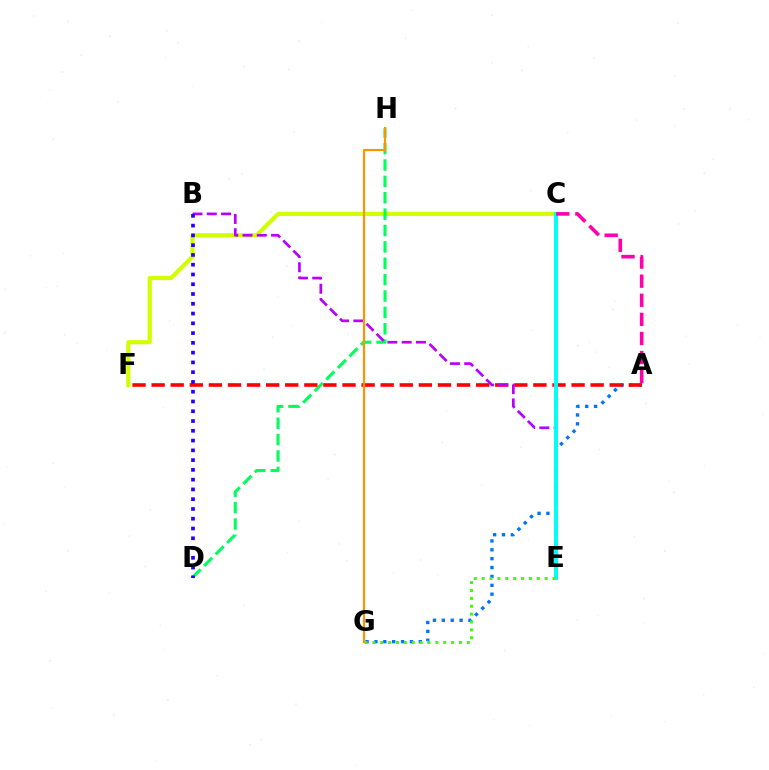{('C', 'F'): [{'color': '#d1ff00', 'line_style': 'solid', 'thickness': 3.0}], ('A', 'G'): [{'color': '#0074ff', 'line_style': 'dotted', 'thickness': 2.41}], ('D', 'H'): [{'color': '#00ff5c', 'line_style': 'dashed', 'thickness': 2.23}], ('A', 'F'): [{'color': '#ff0000', 'line_style': 'dashed', 'thickness': 2.59}], ('B', 'E'): [{'color': '#b900ff', 'line_style': 'dashed', 'thickness': 1.94}], ('C', 'E'): [{'color': '#00fff6', 'line_style': 'solid', 'thickness': 2.84}], ('B', 'D'): [{'color': '#2500ff', 'line_style': 'dotted', 'thickness': 2.65}], ('E', 'G'): [{'color': '#3dff00', 'line_style': 'dotted', 'thickness': 2.14}], ('G', 'H'): [{'color': '#ff9400', 'line_style': 'solid', 'thickness': 1.55}], ('A', 'C'): [{'color': '#ff00ac', 'line_style': 'dashed', 'thickness': 2.59}]}